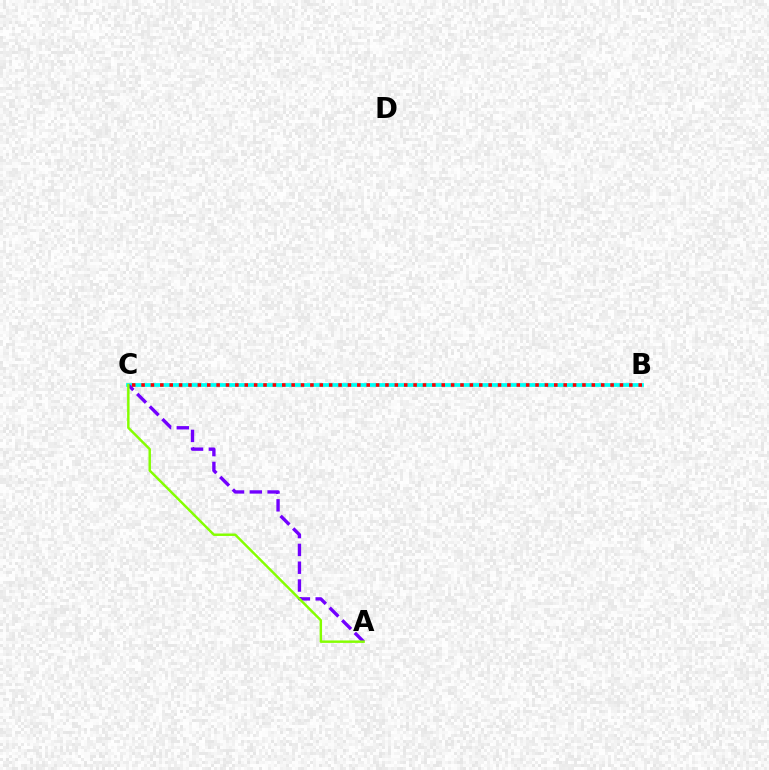{('B', 'C'): [{'color': '#00fff6', 'line_style': 'solid', 'thickness': 2.71}, {'color': '#ff0000', 'line_style': 'dotted', 'thickness': 2.55}], ('A', 'C'): [{'color': '#7200ff', 'line_style': 'dashed', 'thickness': 2.42}, {'color': '#84ff00', 'line_style': 'solid', 'thickness': 1.76}]}